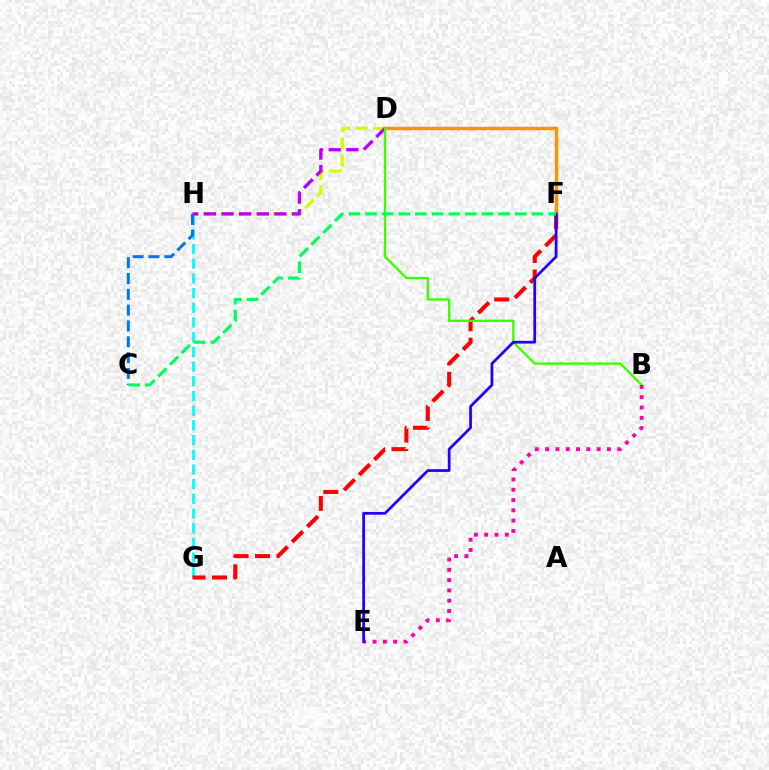{('D', 'H'): [{'color': '#d1ff00', 'line_style': 'dashed', 'thickness': 2.35}, {'color': '#b900ff', 'line_style': 'dashed', 'thickness': 2.4}], ('G', 'H'): [{'color': '#00fff6', 'line_style': 'dashed', 'thickness': 2.0}], ('D', 'F'): [{'color': '#ff9400', 'line_style': 'solid', 'thickness': 2.48}], ('C', 'H'): [{'color': '#0074ff', 'line_style': 'dashed', 'thickness': 2.15}], ('F', 'G'): [{'color': '#ff0000', 'line_style': 'dashed', 'thickness': 2.92}], ('B', 'D'): [{'color': '#3dff00', 'line_style': 'solid', 'thickness': 1.69}], ('B', 'E'): [{'color': '#ff00ac', 'line_style': 'dotted', 'thickness': 2.8}], ('E', 'F'): [{'color': '#2500ff', 'line_style': 'solid', 'thickness': 1.98}], ('C', 'F'): [{'color': '#00ff5c', 'line_style': 'dashed', 'thickness': 2.26}]}